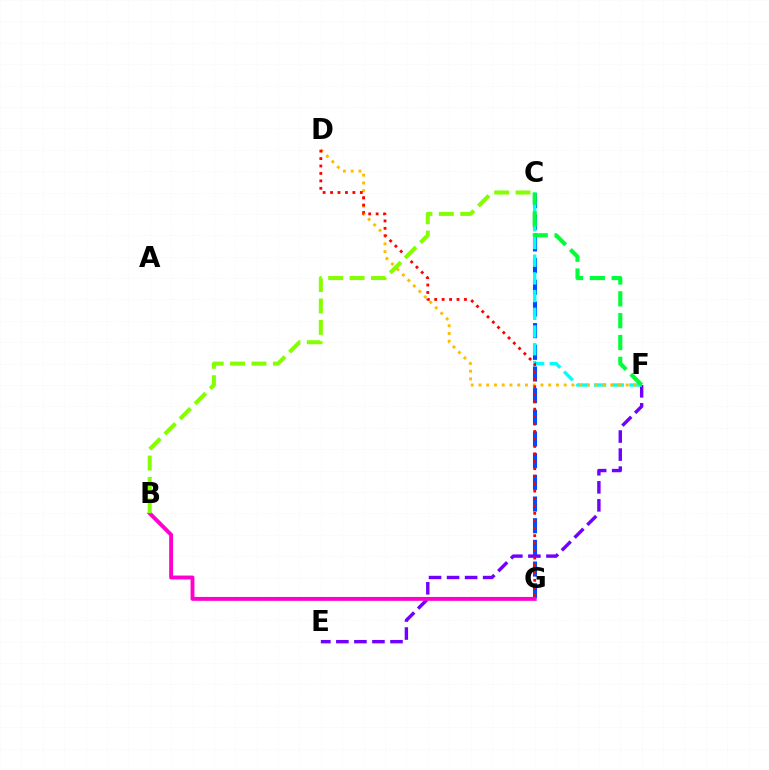{('C', 'G'): [{'color': '#004bff', 'line_style': 'dashed', 'thickness': 2.94}], ('E', 'F'): [{'color': '#7200ff', 'line_style': 'dashed', 'thickness': 2.45}], ('C', 'F'): [{'color': '#00fff6', 'line_style': 'dashed', 'thickness': 2.41}, {'color': '#00ff39', 'line_style': 'dashed', 'thickness': 2.97}], ('B', 'G'): [{'color': '#ff00cf', 'line_style': 'solid', 'thickness': 2.8}], ('D', 'F'): [{'color': '#ffbd00', 'line_style': 'dotted', 'thickness': 2.11}], ('D', 'G'): [{'color': '#ff0000', 'line_style': 'dotted', 'thickness': 2.02}], ('B', 'C'): [{'color': '#84ff00', 'line_style': 'dashed', 'thickness': 2.91}]}